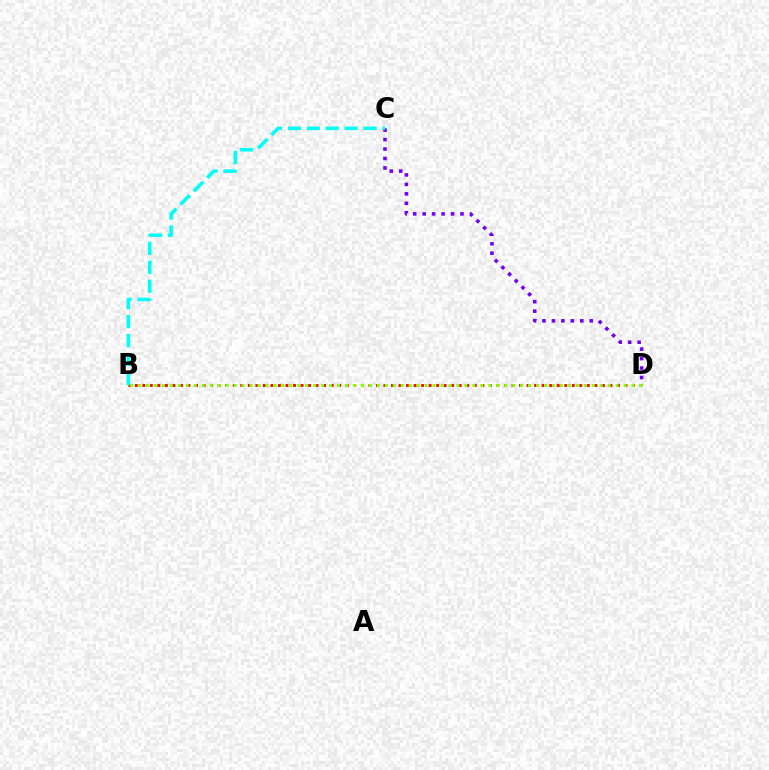{('B', 'D'): [{'color': '#ff0000', 'line_style': 'dotted', 'thickness': 2.05}, {'color': '#84ff00', 'line_style': 'dotted', 'thickness': 2.16}], ('C', 'D'): [{'color': '#7200ff', 'line_style': 'dotted', 'thickness': 2.57}], ('B', 'C'): [{'color': '#00fff6', 'line_style': 'dashed', 'thickness': 2.57}]}